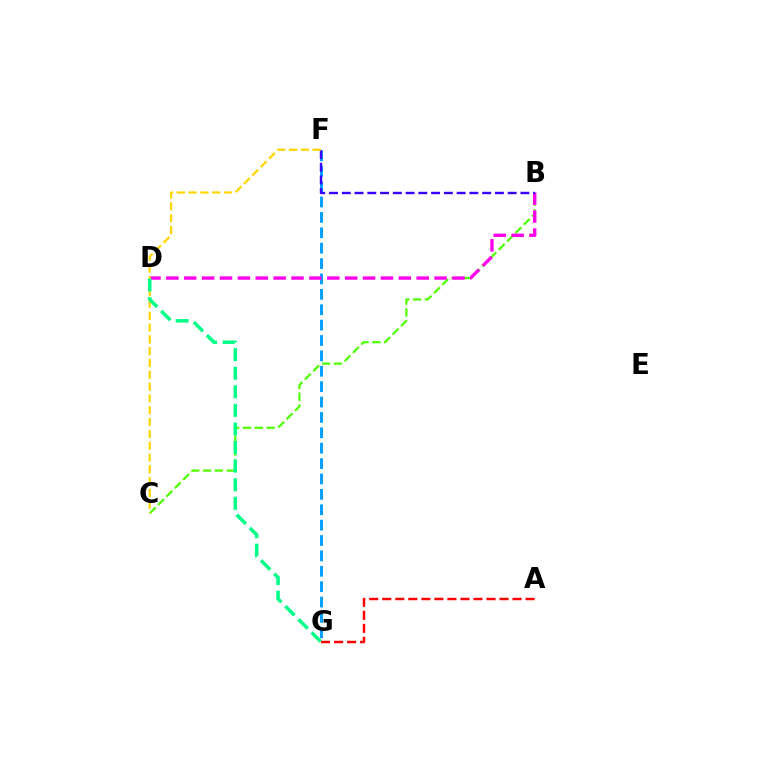{('A', 'G'): [{'color': '#ff0000', 'line_style': 'dashed', 'thickness': 1.77}], ('F', 'G'): [{'color': '#009eff', 'line_style': 'dashed', 'thickness': 2.09}], ('B', 'C'): [{'color': '#4fff00', 'line_style': 'dashed', 'thickness': 1.61}], ('B', 'D'): [{'color': '#ff00ed', 'line_style': 'dashed', 'thickness': 2.43}], ('B', 'F'): [{'color': '#3700ff', 'line_style': 'dashed', 'thickness': 1.73}], ('C', 'F'): [{'color': '#ffd500', 'line_style': 'dashed', 'thickness': 1.61}], ('D', 'G'): [{'color': '#00ff86', 'line_style': 'dashed', 'thickness': 2.53}]}